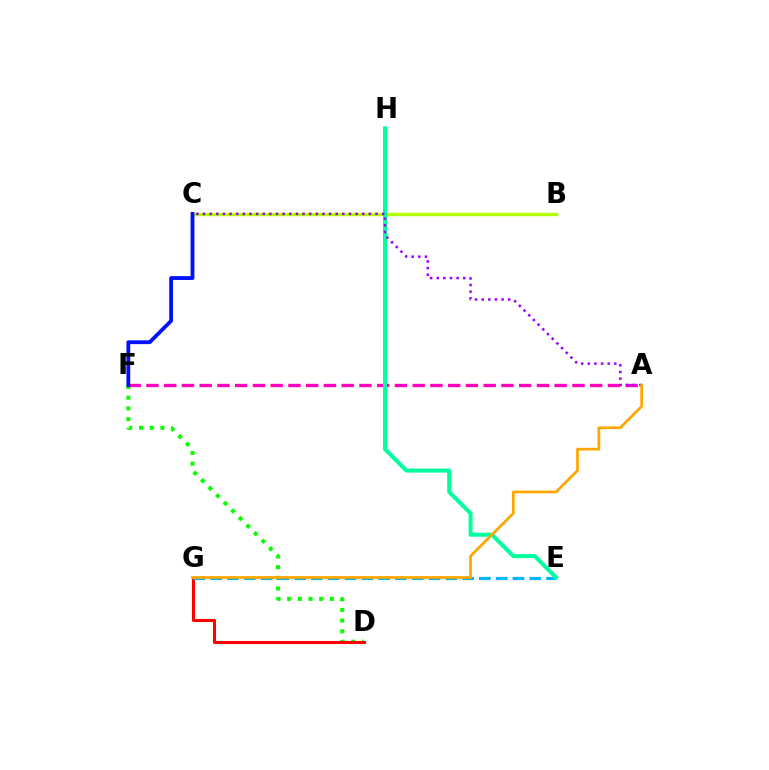{('D', 'F'): [{'color': '#08ff00', 'line_style': 'dotted', 'thickness': 2.9}], ('B', 'C'): [{'color': '#b3ff00', 'line_style': 'solid', 'thickness': 2.45}], ('D', 'G'): [{'color': '#ff0000', 'line_style': 'solid', 'thickness': 2.21}], ('E', 'G'): [{'color': '#00b5ff', 'line_style': 'dashed', 'thickness': 2.28}], ('A', 'F'): [{'color': '#ff00bd', 'line_style': 'dashed', 'thickness': 2.41}], ('E', 'H'): [{'color': '#00ff9d', 'line_style': 'solid', 'thickness': 2.89}], ('C', 'F'): [{'color': '#0010ff', 'line_style': 'solid', 'thickness': 2.74}], ('A', 'C'): [{'color': '#9b00ff', 'line_style': 'dotted', 'thickness': 1.8}], ('A', 'G'): [{'color': '#ffa500', 'line_style': 'solid', 'thickness': 1.96}]}